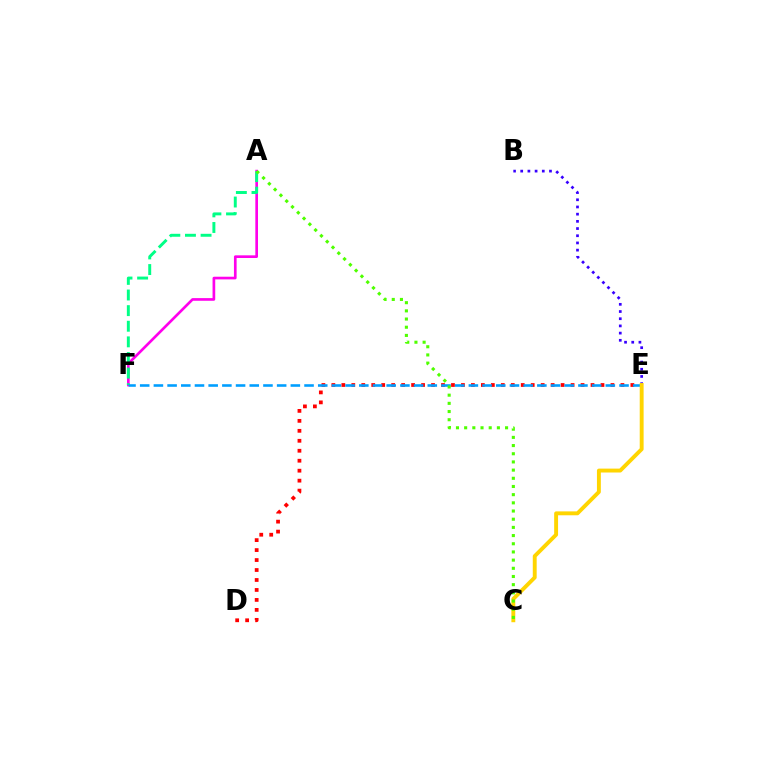{('D', 'E'): [{'color': '#ff0000', 'line_style': 'dotted', 'thickness': 2.71}], ('A', 'F'): [{'color': '#ff00ed', 'line_style': 'solid', 'thickness': 1.92}, {'color': '#00ff86', 'line_style': 'dashed', 'thickness': 2.12}], ('B', 'E'): [{'color': '#3700ff', 'line_style': 'dotted', 'thickness': 1.95}], ('E', 'F'): [{'color': '#009eff', 'line_style': 'dashed', 'thickness': 1.86}], ('C', 'E'): [{'color': '#ffd500', 'line_style': 'solid', 'thickness': 2.8}], ('A', 'C'): [{'color': '#4fff00', 'line_style': 'dotted', 'thickness': 2.22}]}